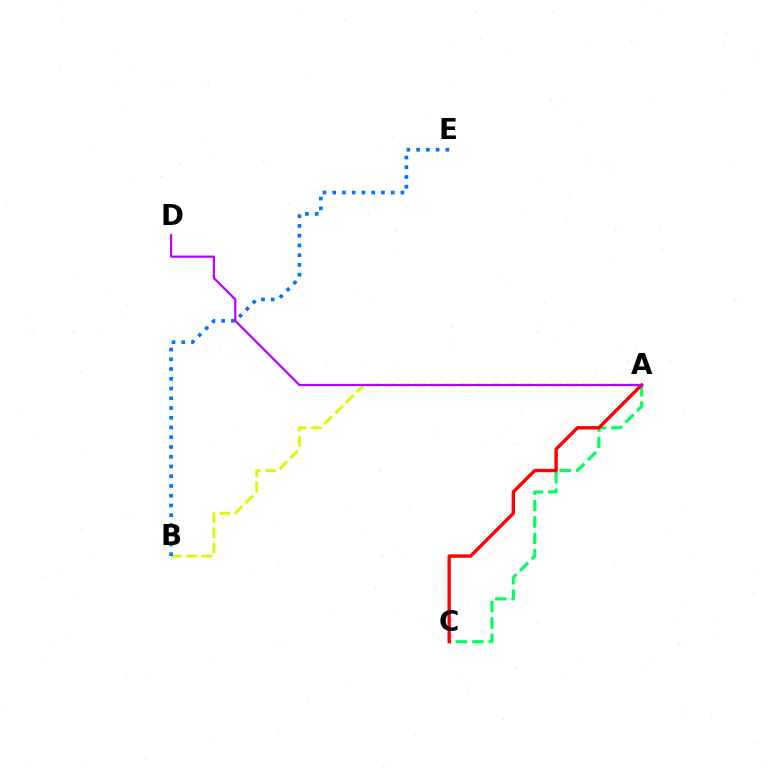{('A', 'C'): [{'color': '#00ff5c', 'line_style': 'dashed', 'thickness': 2.23}, {'color': '#ff0000', 'line_style': 'solid', 'thickness': 2.43}], ('A', 'B'): [{'color': '#d1ff00', 'line_style': 'dashed', 'thickness': 2.06}], ('B', 'E'): [{'color': '#0074ff', 'line_style': 'dotted', 'thickness': 2.65}], ('A', 'D'): [{'color': '#b900ff', 'line_style': 'solid', 'thickness': 1.59}]}